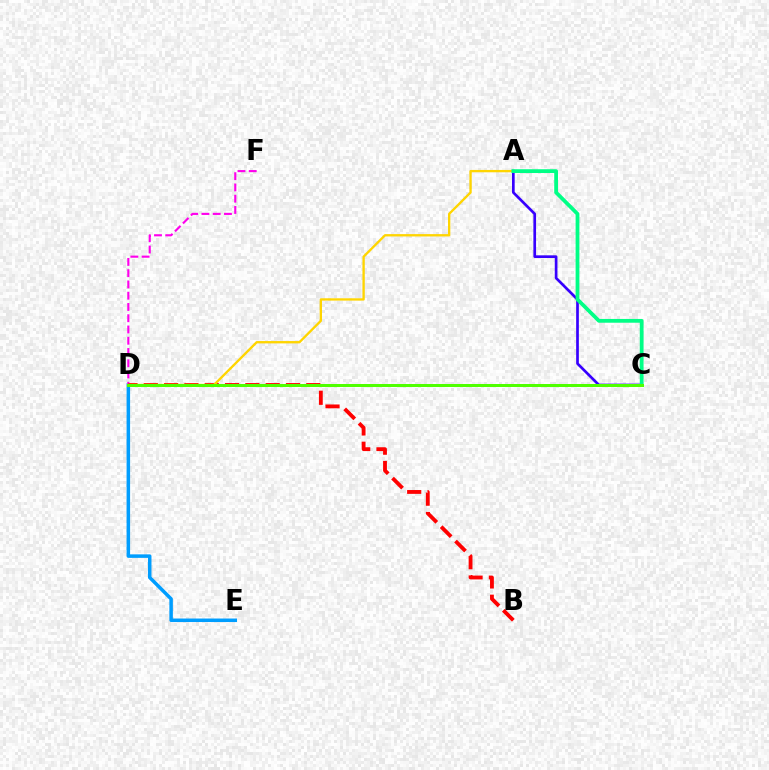{('A', 'C'): [{'color': '#3700ff', 'line_style': 'solid', 'thickness': 1.93}, {'color': '#00ff86', 'line_style': 'solid', 'thickness': 2.72}], ('D', 'E'): [{'color': '#009eff', 'line_style': 'solid', 'thickness': 2.53}], ('D', 'F'): [{'color': '#ff00ed', 'line_style': 'dashed', 'thickness': 1.53}], ('B', 'D'): [{'color': '#ff0000', 'line_style': 'dashed', 'thickness': 2.76}], ('A', 'D'): [{'color': '#ffd500', 'line_style': 'solid', 'thickness': 1.68}], ('C', 'D'): [{'color': '#4fff00', 'line_style': 'solid', 'thickness': 2.15}]}